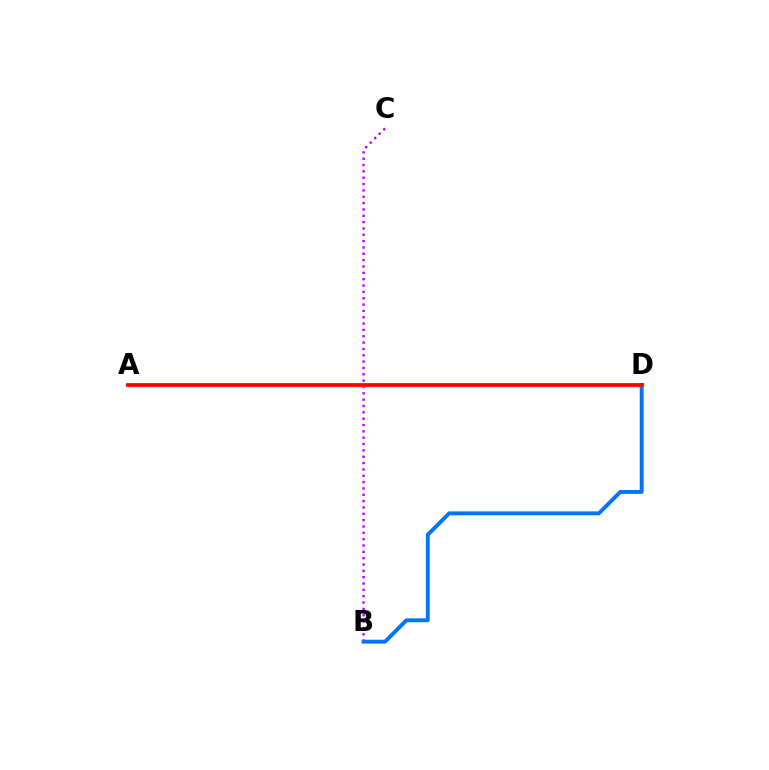{('B', 'C'): [{'color': '#b900ff', 'line_style': 'dotted', 'thickness': 1.72}], ('A', 'D'): [{'color': '#00ff5c', 'line_style': 'solid', 'thickness': 2.42}, {'color': '#d1ff00', 'line_style': 'solid', 'thickness': 2.07}, {'color': '#ff0000', 'line_style': 'solid', 'thickness': 2.69}], ('B', 'D'): [{'color': '#0074ff', 'line_style': 'solid', 'thickness': 2.8}]}